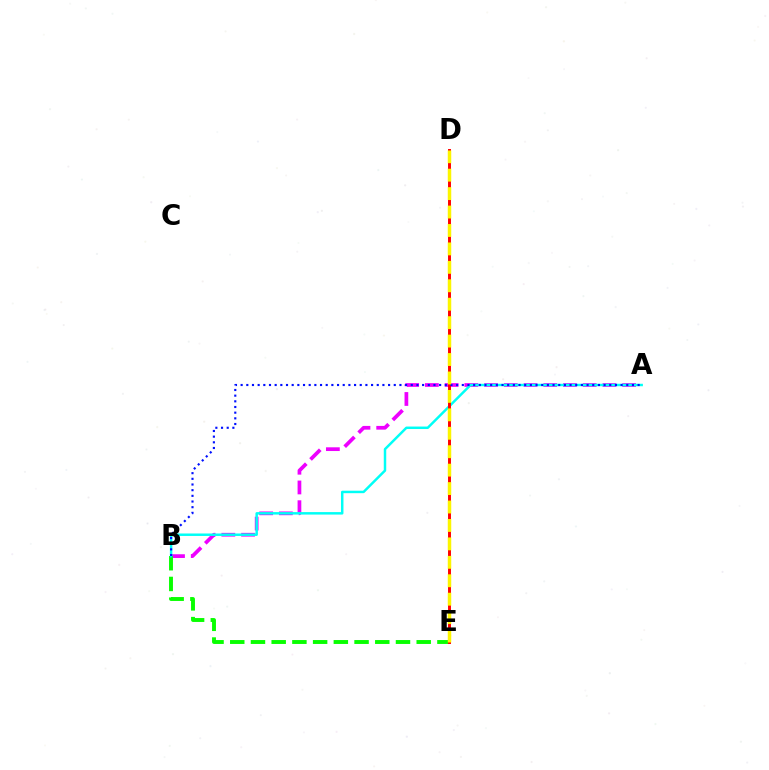{('A', 'B'): [{'color': '#ee00ff', 'line_style': 'dashed', 'thickness': 2.68}, {'color': '#00fff6', 'line_style': 'solid', 'thickness': 1.78}, {'color': '#0010ff', 'line_style': 'dotted', 'thickness': 1.54}], ('B', 'E'): [{'color': '#08ff00', 'line_style': 'dashed', 'thickness': 2.81}], ('D', 'E'): [{'color': '#ff0000', 'line_style': 'solid', 'thickness': 2.12}, {'color': '#fcf500', 'line_style': 'dashed', 'thickness': 2.5}]}